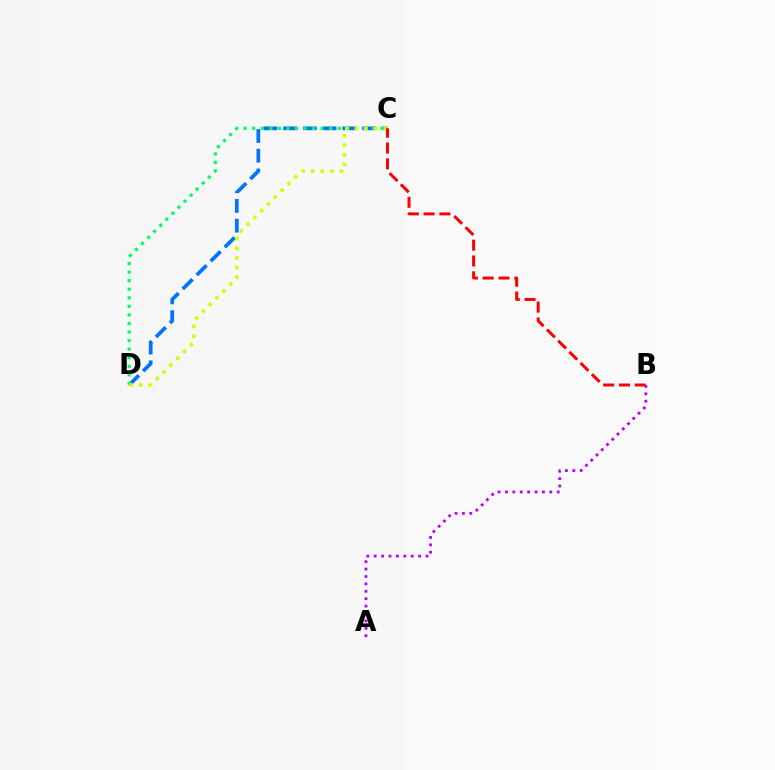{('C', 'D'): [{'color': '#0074ff', 'line_style': 'dashed', 'thickness': 2.68}, {'color': '#00ff5c', 'line_style': 'dotted', 'thickness': 2.33}, {'color': '#d1ff00', 'line_style': 'dotted', 'thickness': 2.61}], ('B', 'C'): [{'color': '#ff0000', 'line_style': 'dashed', 'thickness': 2.15}], ('A', 'B'): [{'color': '#b900ff', 'line_style': 'dotted', 'thickness': 2.01}]}